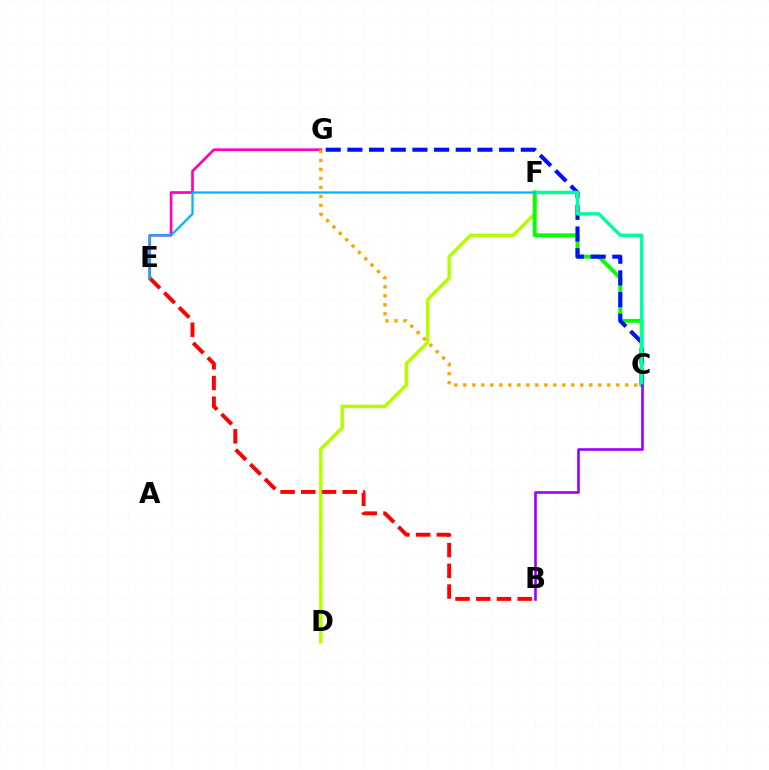{('D', 'F'): [{'color': '#b3ff00', 'line_style': 'solid', 'thickness': 2.51}], ('C', 'F'): [{'color': '#08ff00', 'line_style': 'solid', 'thickness': 2.81}, {'color': '#00ff9d', 'line_style': 'solid', 'thickness': 2.48}], ('E', 'G'): [{'color': '#ff00bd', 'line_style': 'solid', 'thickness': 1.93}], ('C', 'G'): [{'color': '#0010ff', 'line_style': 'dashed', 'thickness': 2.94}, {'color': '#ffa500', 'line_style': 'dotted', 'thickness': 2.44}], ('B', 'E'): [{'color': '#ff0000', 'line_style': 'dashed', 'thickness': 2.81}], ('E', 'F'): [{'color': '#00b5ff', 'line_style': 'solid', 'thickness': 1.62}], ('B', 'C'): [{'color': '#9b00ff', 'line_style': 'solid', 'thickness': 1.89}]}